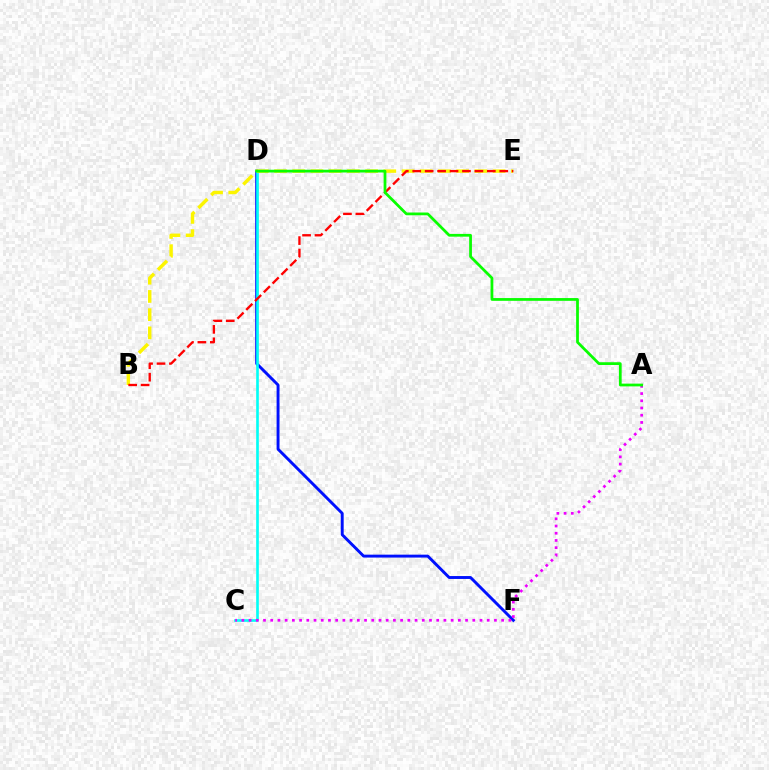{('D', 'F'): [{'color': '#0010ff', 'line_style': 'solid', 'thickness': 2.09}], ('C', 'D'): [{'color': '#00fff6', 'line_style': 'solid', 'thickness': 1.9}], ('B', 'E'): [{'color': '#fcf500', 'line_style': 'dashed', 'thickness': 2.47}, {'color': '#ff0000', 'line_style': 'dashed', 'thickness': 1.69}], ('A', 'C'): [{'color': '#ee00ff', 'line_style': 'dotted', 'thickness': 1.96}], ('A', 'D'): [{'color': '#08ff00', 'line_style': 'solid', 'thickness': 1.99}]}